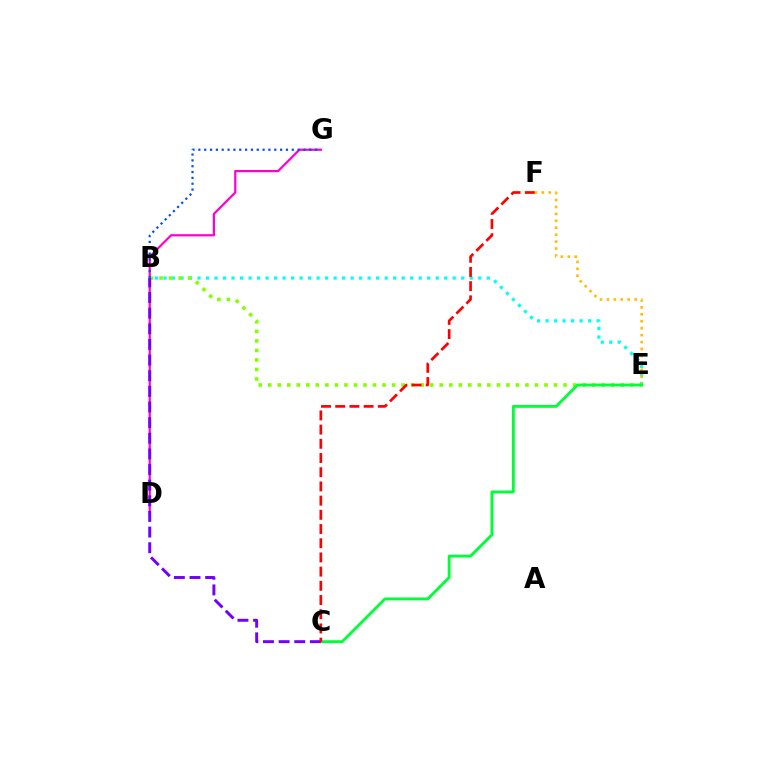{('B', 'E'): [{'color': '#00fff6', 'line_style': 'dotted', 'thickness': 2.31}, {'color': '#84ff00', 'line_style': 'dotted', 'thickness': 2.59}], ('D', 'G'): [{'color': '#ff00cf', 'line_style': 'solid', 'thickness': 1.59}], ('E', 'F'): [{'color': '#ffbd00', 'line_style': 'dotted', 'thickness': 1.89}], ('B', 'G'): [{'color': '#004bff', 'line_style': 'dotted', 'thickness': 1.59}], ('C', 'E'): [{'color': '#00ff39', 'line_style': 'solid', 'thickness': 2.06}], ('B', 'C'): [{'color': '#7200ff', 'line_style': 'dashed', 'thickness': 2.12}], ('C', 'F'): [{'color': '#ff0000', 'line_style': 'dashed', 'thickness': 1.93}]}